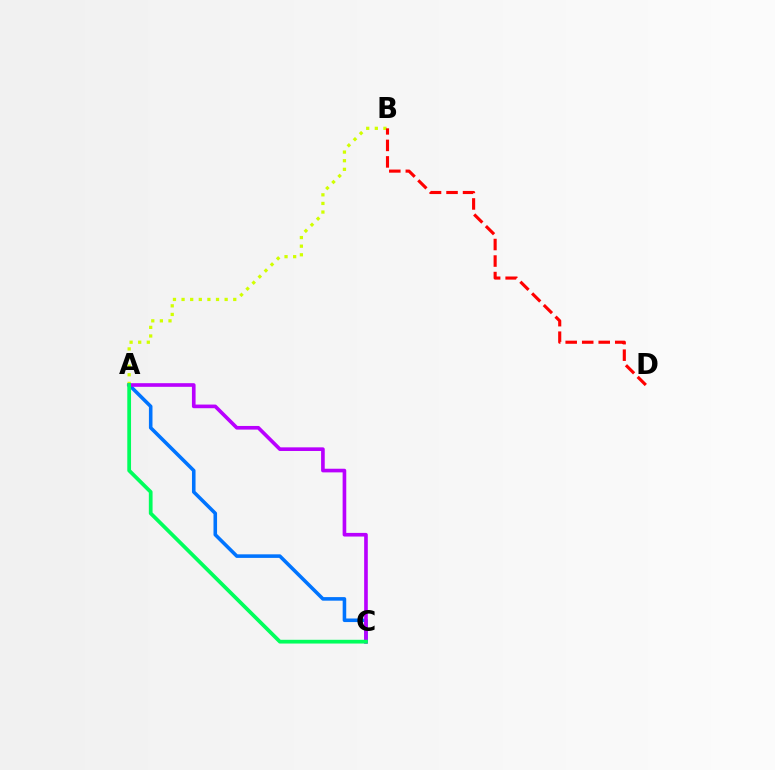{('A', 'C'): [{'color': '#0074ff', 'line_style': 'solid', 'thickness': 2.57}, {'color': '#b900ff', 'line_style': 'solid', 'thickness': 2.62}, {'color': '#00ff5c', 'line_style': 'solid', 'thickness': 2.7}], ('A', 'B'): [{'color': '#d1ff00', 'line_style': 'dotted', 'thickness': 2.34}], ('B', 'D'): [{'color': '#ff0000', 'line_style': 'dashed', 'thickness': 2.24}]}